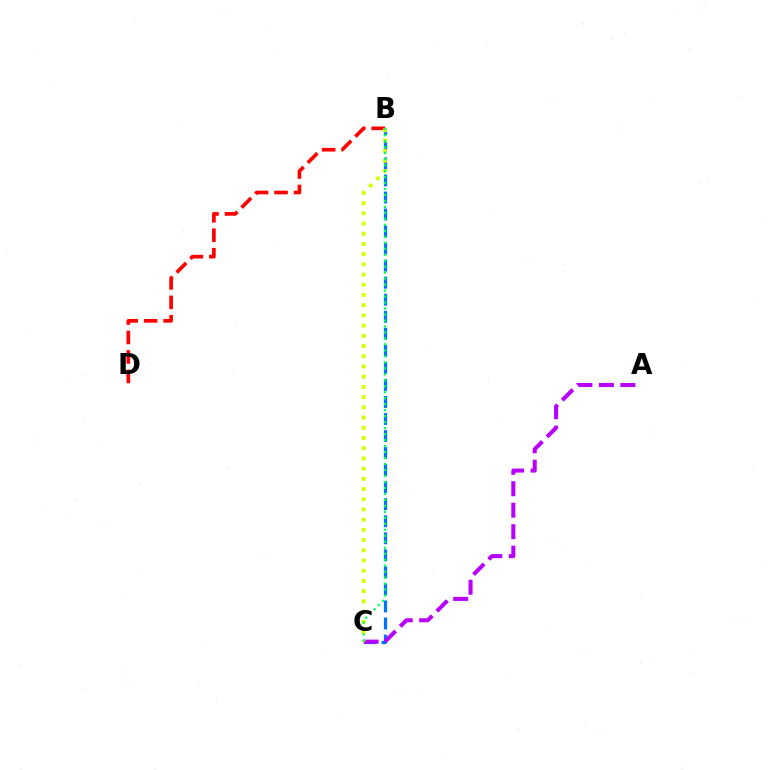{('B', 'C'): [{'color': '#0074ff', 'line_style': 'dashed', 'thickness': 2.31}, {'color': '#d1ff00', 'line_style': 'dotted', 'thickness': 2.77}, {'color': '#00ff5c', 'line_style': 'dotted', 'thickness': 1.62}], ('A', 'C'): [{'color': '#b900ff', 'line_style': 'dashed', 'thickness': 2.92}], ('B', 'D'): [{'color': '#ff0000', 'line_style': 'dashed', 'thickness': 2.65}]}